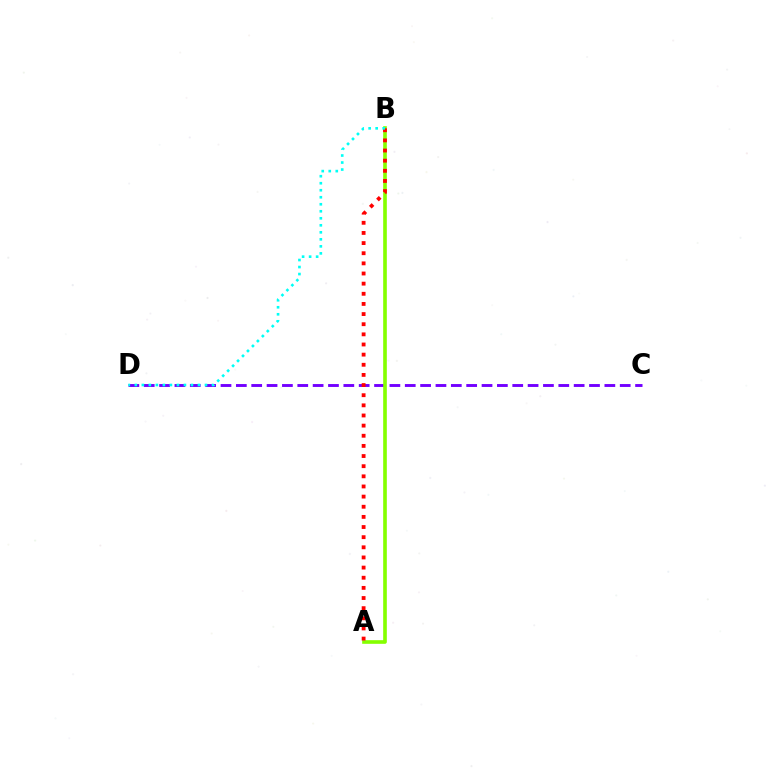{('C', 'D'): [{'color': '#7200ff', 'line_style': 'dashed', 'thickness': 2.09}], ('A', 'B'): [{'color': '#84ff00', 'line_style': 'solid', 'thickness': 2.62}, {'color': '#ff0000', 'line_style': 'dotted', 'thickness': 2.76}], ('B', 'D'): [{'color': '#00fff6', 'line_style': 'dotted', 'thickness': 1.91}]}